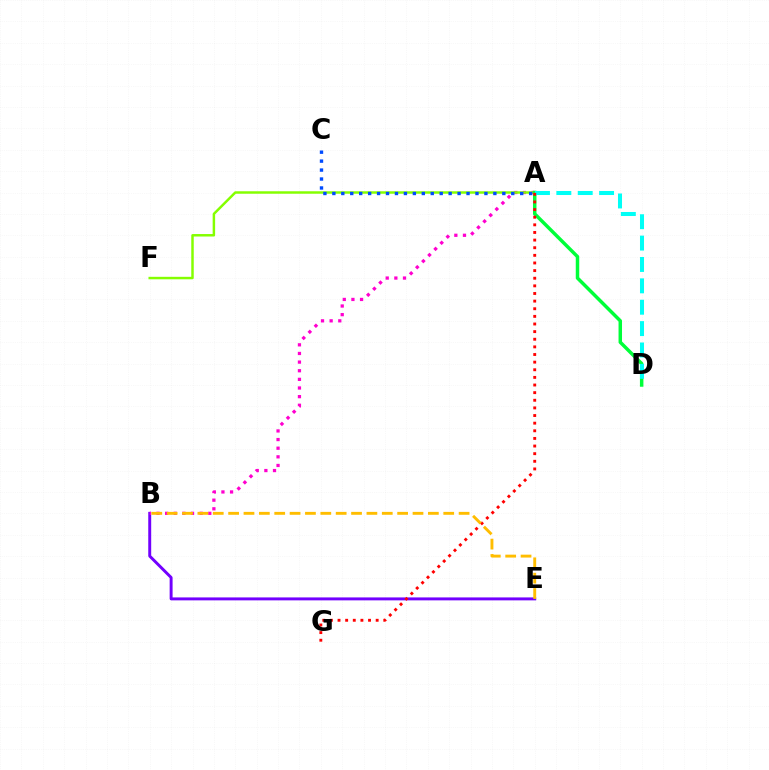{('B', 'E'): [{'color': '#7200ff', 'line_style': 'solid', 'thickness': 2.12}, {'color': '#ffbd00', 'line_style': 'dashed', 'thickness': 2.09}], ('A', 'B'): [{'color': '#ff00cf', 'line_style': 'dotted', 'thickness': 2.35}], ('A', 'F'): [{'color': '#84ff00', 'line_style': 'solid', 'thickness': 1.78}], ('A', 'C'): [{'color': '#004bff', 'line_style': 'dotted', 'thickness': 2.43}], ('A', 'D'): [{'color': '#00ff39', 'line_style': 'solid', 'thickness': 2.5}, {'color': '#00fff6', 'line_style': 'dashed', 'thickness': 2.9}], ('A', 'G'): [{'color': '#ff0000', 'line_style': 'dotted', 'thickness': 2.07}]}